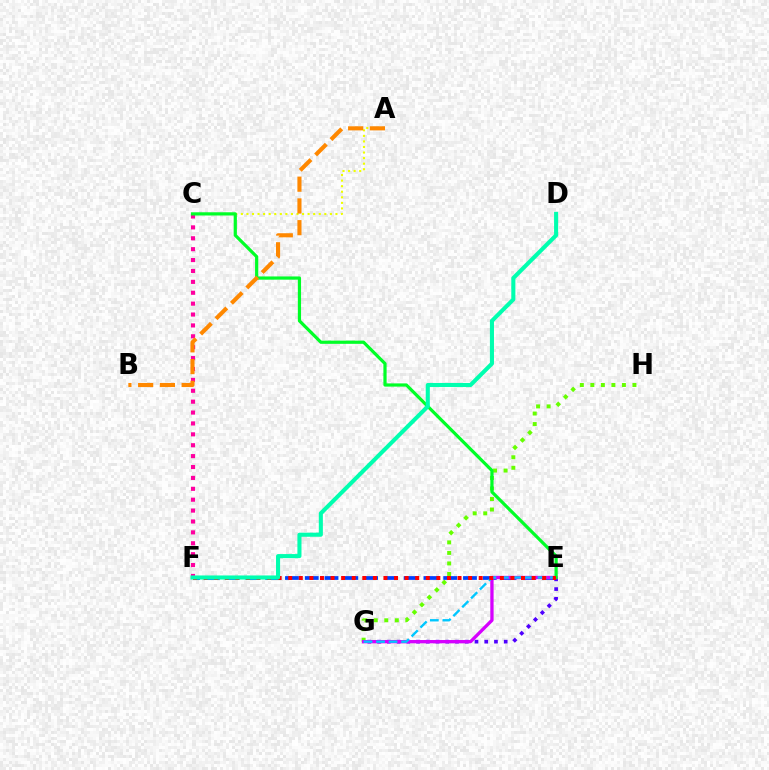{('C', 'F'): [{'color': '#ff00a0', 'line_style': 'dotted', 'thickness': 2.96}], ('G', 'H'): [{'color': '#66ff00', 'line_style': 'dotted', 'thickness': 2.86}], ('A', 'C'): [{'color': '#eeff00', 'line_style': 'dotted', 'thickness': 1.51}], ('E', 'G'): [{'color': '#4f00ff', 'line_style': 'dotted', 'thickness': 2.65}, {'color': '#d600ff', 'line_style': 'solid', 'thickness': 2.38}, {'color': '#00c7ff', 'line_style': 'dashed', 'thickness': 1.7}], ('E', 'F'): [{'color': '#003fff', 'line_style': 'dashed', 'thickness': 2.69}, {'color': '#ff0000', 'line_style': 'dotted', 'thickness': 2.87}], ('C', 'E'): [{'color': '#00ff27', 'line_style': 'solid', 'thickness': 2.31}], ('A', 'B'): [{'color': '#ff8800', 'line_style': 'dashed', 'thickness': 2.95}], ('D', 'F'): [{'color': '#00ffaf', 'line_style': 'solid', 'thickness': 2.93}]}